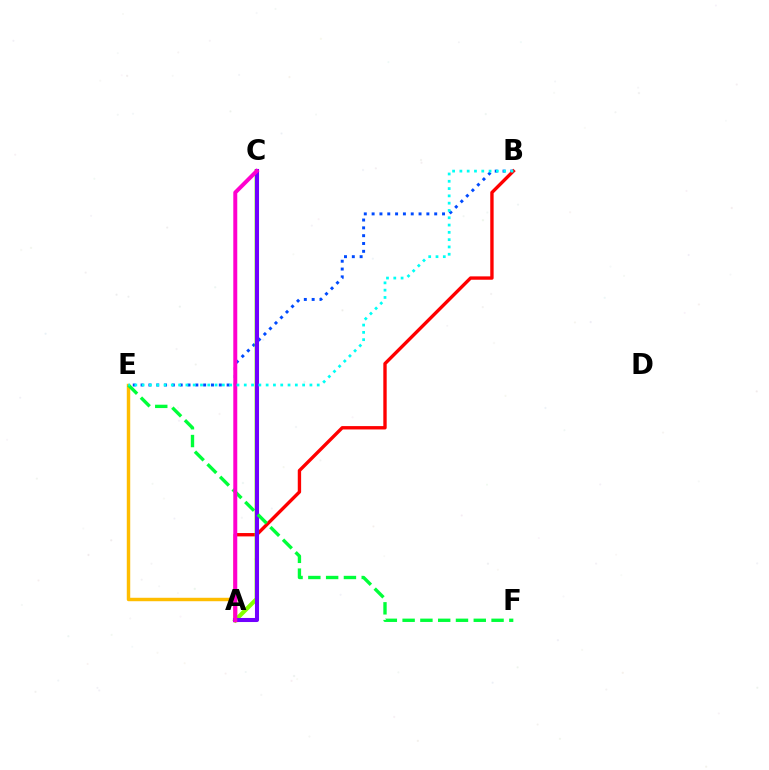{('B', 'E'): [{'color': '#004bff', 'line_style': 'dotted', 'thickness': 2.13}, {'color': '#00fff6', 'line_style': 'dotted', 'thickness': 1.98}], ('A', 'E'): [{'color': '#ffbd00', 'line_style': 'solid', 'thickness': 2.48}], ('A', 'B'): [{'color': '#ff0000', 'line_style': 'solid', 'thickness': 2.42}], ('A', 'C'): [{'color': '#84ff00', 'line_style': 'solid', 'thickness': 2.98}, {'color': '#7200ff', 'line_style': 'solid', 'thickness': 2.93}, {'color': '#ff00cf', 'line_style': 'solid', 'thickness': 2.86}], ('E', 'F'): [{'color': '#00ff39', 'line_style': 'dashed', 'thickness': 2.42}]}